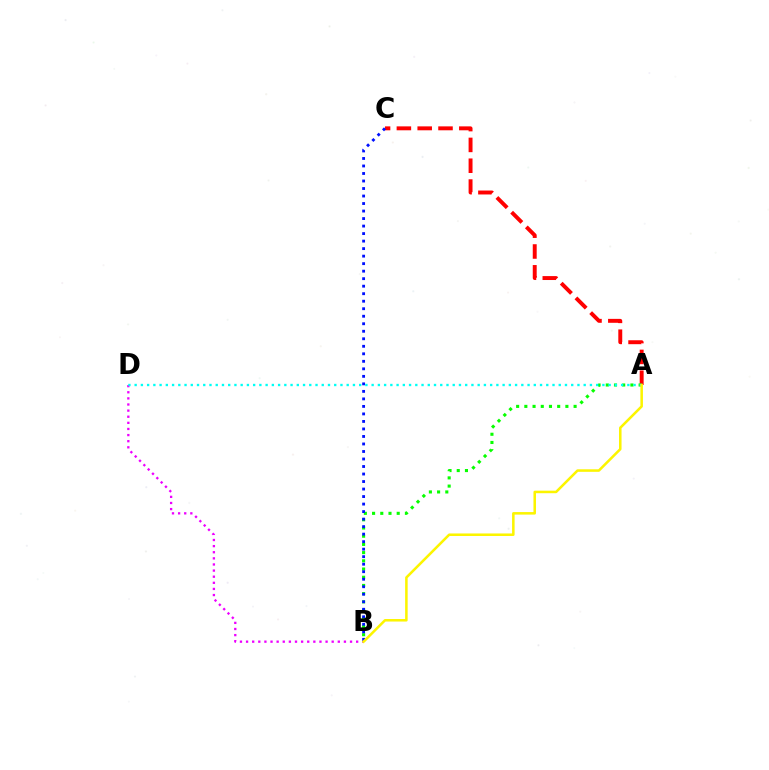{('A', 'C'): [{'color': '#ff0000', 'line_style': 'dashed', 'thickness': 2.83}], ('B', 'D'): [{'color': '#ee00ff', 'line_style': 'dotted', 'thickness': 1.66}], ('A', 'B'): [{'color': '#08ff00', 'line_style': 'dotted', 'thickness': 2.23}, {'color': '#fcf500', 'line_style': 'solid', 'thickness': 1.82}], ('B', 'C'): [{'color': '#0010ff', 'line_style': 'dotted', 'thickness': 2.04}], ('A', 'D'): [{'color': '#00fff6', 'line_style': 'dotted', 'thickness': 1.69}]}